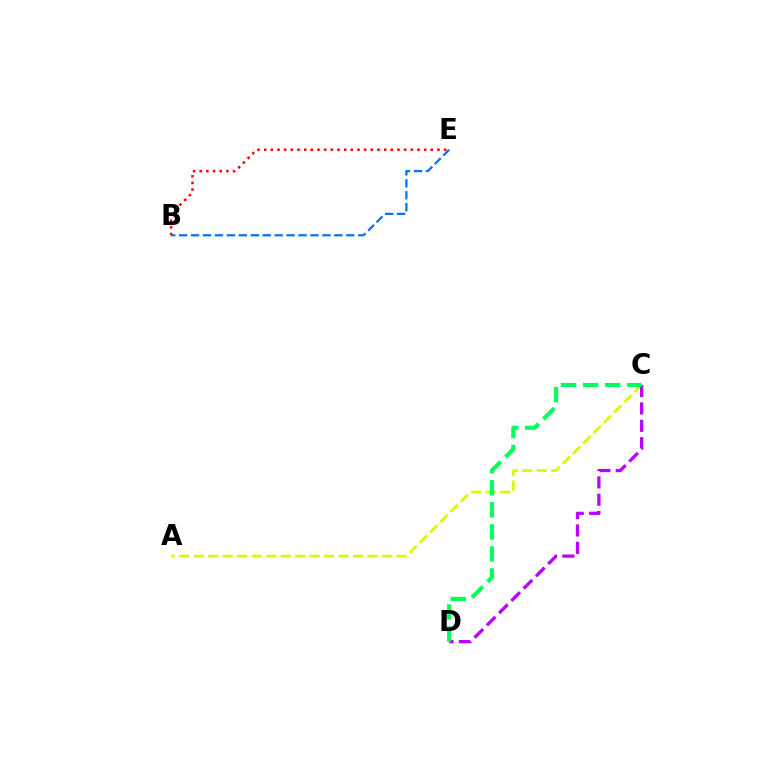{('A', 'C'): [{'color': '#d1ff00', 'line_style': 'dashed', 'thickness': 1.97}], ('B', 'E'): [{'color': '#0074ff', 'line_style': 'dashed', 'thickness': 1.62}, {'color': '#ff0000', 'line_style': 'dotted', 'thickness': 1.81}], ('C', 'D'): [{'color': '#b900ff', 'line_style': 'dashed', 'thickness': 2.36}, {'color': '#00ff5c', 'line_style': 'dashed', 'thickness': 3.0}]}